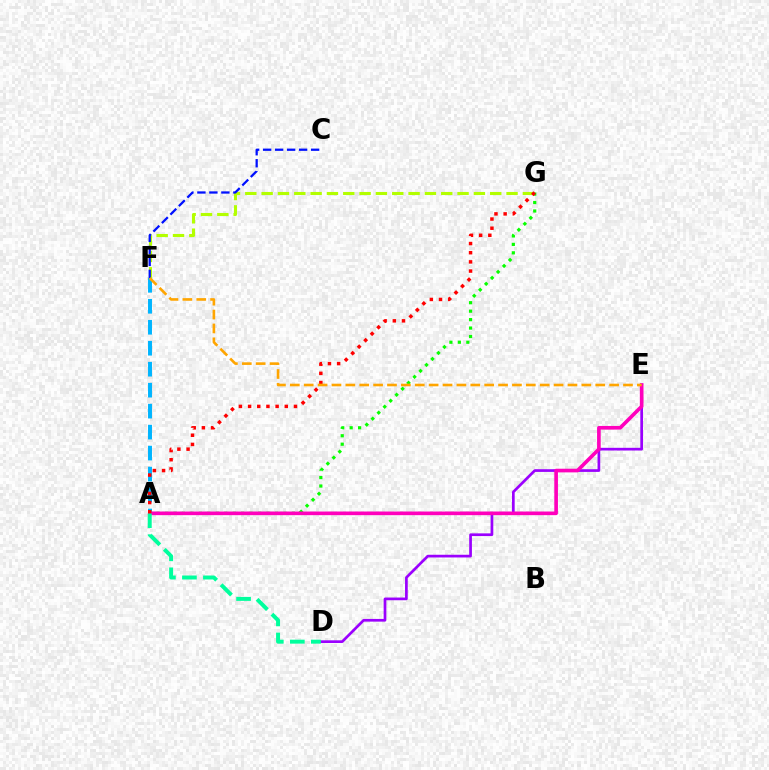{('A', 'F'): [{'color': '#00b5ff', 'line_style': 'dashed', 'thickness': 2.85}], ('F', 'G'): [{'color': '#b3ff00', 'line_style': 'dashed', 'thickness': 2.22}], ('D', 'E'): [{'color': '#9b00ff', 'line_style': 'solid', 'thickness': 1.94}], ('C', 'F'): [{'color': '#0010ff', 'line_style': 'dashed', 'thickness': 1.63}], ('A', 'G'): [{'color': '#08ff00', 'line_style': 'dotted', 'thickness': 2.3}, {'color': '#ff0000', 'line_style': 'dotted', 'thickness': 2.49}], ('A', 'E'): [{'color': '#ff00bd', 'line_style': 'solid', 'thickness': 2.63}], ('A', 'D'): [{'color': '#00ff9d', 'line_style': 'dashed', 'thickness': 2.85}], ('E', 'F'): [{'color': '#ffa500', 'line_style': 'dashed', 'thickness': 1.89}]}